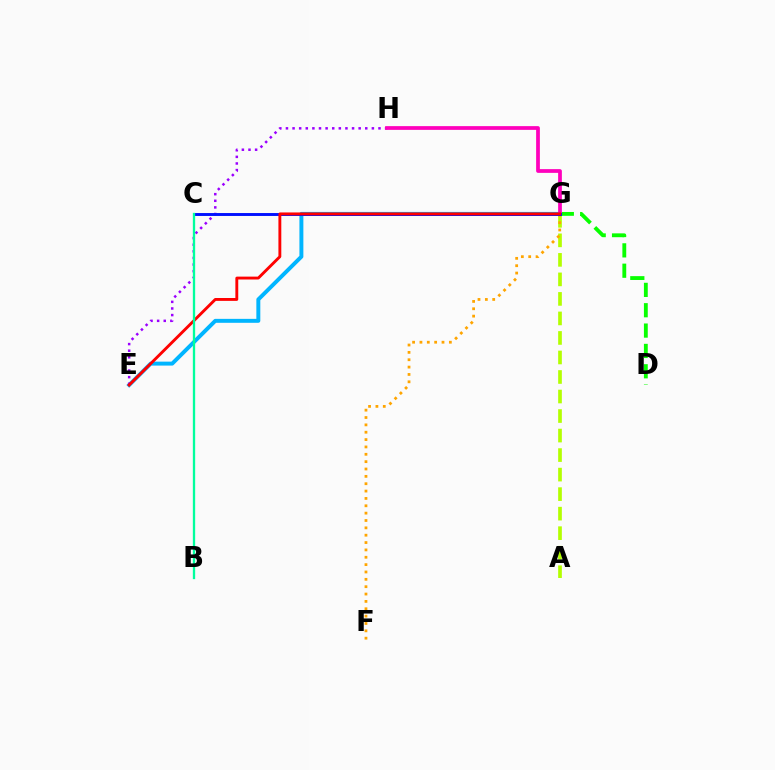{('D', 'G'): [{'color': '#08ff00', 'line_style': 'dashed', 'thickness': 2.76}], ('A', 'G'): [{'color': '#b3ff00', 'line_style': 'dashed', 'thickness': 2.65}], ('F', 'G'): [{'color': '#ffa500', 'line_style': 'dotted', 'thickness': 2.0}], ('E', 'G'): [{'color': '#00b5ff', 'line_style': 'solid', 'thickness': 2.84}, {'color': '#ff0000', 'line_style': 'solid', 'thickness': 2.07}], ('E', 'H'): [{'color': '#9b00ff', 'line_style': 'dotted', 'thickness': 1.8}], ('G', 'H'): [{'color': '#ff00bd', 'line_style': 'solid', 'thickness': 2.69}], ('C', 'G'): [{'color': '#0010ff', 'line_style': 'solid', 'thickness': 2.1}], ('B', 'C'): [{'color': '#00ff9d', 'line_style': 'solid', 'thickness': 1.66}]}